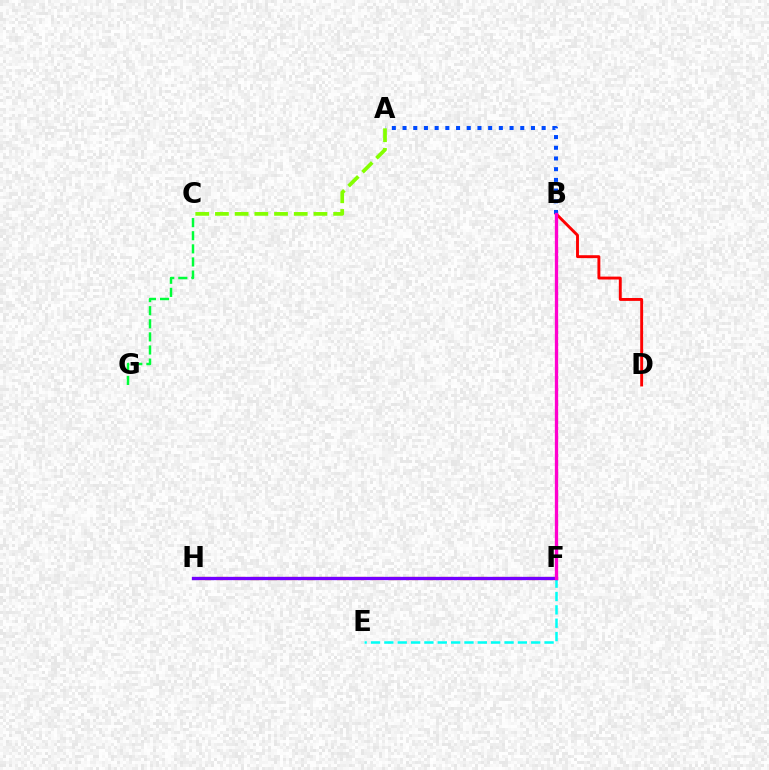{('B', 'D'): [{'color': '#ff0000', 'line_style': 'solid', 'thickness': 2.09}], ('C', 'G'): [{'color': '#00ff39', 'line_style': 'dashed', 'thickness': 1.78}], ('A', 'B'): [{'color': '#004bff', 'line_style': 'dotted', 'thickness': 2.91}], ('F', 'H'): [{'color': '#ffbd00', 'line_style': 'dashed', 'thickness': 2.35}, {'color': '#7200ff', 'line_style': 'solid', 'thickness': 2.39}], ('E', 'F'): [{'color': '#00fff6', 'line_style': 'dashed', 'thickness': 1.81}], ('A', 'C'): [{'color': '#84ff00', 'line_style': 'dashed', 'thickness': 2.68}], ('B', 'F'): [{'color': '#ff00cf', 'line_style': 'solid', 'thickness': 2.38}]}